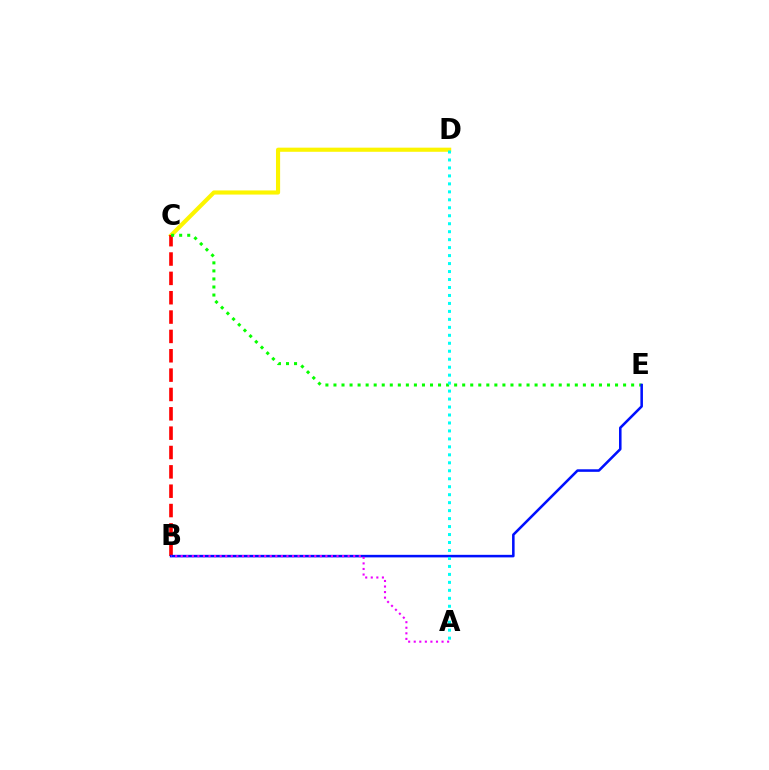{('C', 'D'): [{'color': '#fcf500', 'line_style': 'solid', 'thickness': 2.97}], ('B', 'C'): [{'color': '#ff0000', 'line_style': 'dashed', 'thickness': 2.63}], ('C', 'E'): [{'color': '#08ff00', 'line_style': 'dotted', 'thickness': 2.19}], ('B', 'E'): [{'color': '#0010ff', 'line_style': 'solid', 'thickness': 1.84}], ('A', 'D'): [{'color': '#00fff6', 'line_style': 'dotted', 'thickness': 2.17}], ('A', 'B'): [{'color': '#ee00ff', 'line_style': 'dotted', 'thickness': 1.51}]}